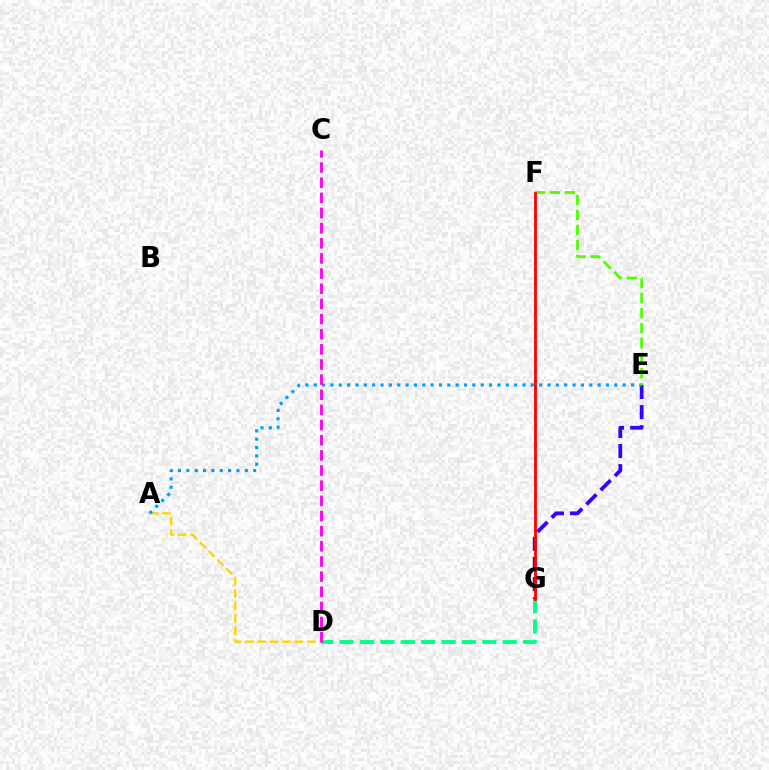{('E', 'G'): [{'color': '#3700ff', 'line_style': 'dashed', 'thickness': 2.73}], ('A', 'D'): [{'color': '#ffd500', 'line_style': 'dashed', 'thickness': 1.69}], ('D', 'G'): [{'color': '#00ff86', 'line_style': 'dashed', 'thickness': 2.77}], ('A', 'E'): [{'color': '#009eff', 'line_style': 'dotted', 'thickness': 2.27}], ('E', 'F'): [{'color': '#4fff00', 'line_style': 'dashed', 'thickness': 2.04}], ('F', 'G'): [{'color': '#ff0000', 'line_style': 'solid', 'thickness': 2.02}], ('C', 'D'): [{'color': '#ff00ed', 'line_style': 'dashed', 'thickness': 2.06}]}